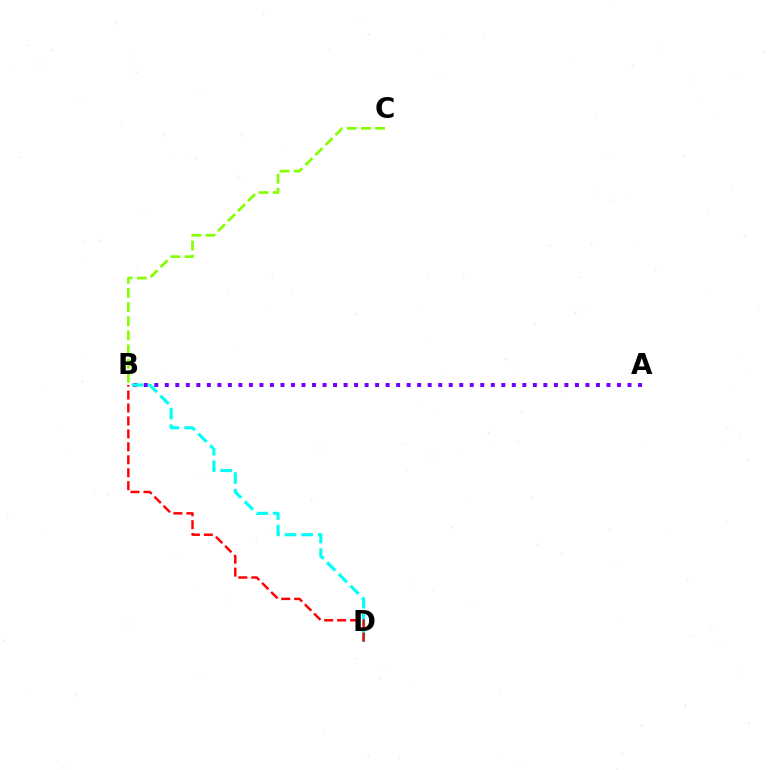{('A', 'B'): [{'color': '#7200ff', 'line_style': 'dotted', 'thickness': 2.86}], ('B', 'C'): [{'color': '#84ff00', 'line_style': 'dashed', 'thickness': 1.92}], ('B', 'D'): [{'color': '#00fff6', 'line_style': 'dashed', 'thickness': 2.25}, {'color': '#ff0000', 'line_style': 'dashed', 'thickness': 1.76}]}